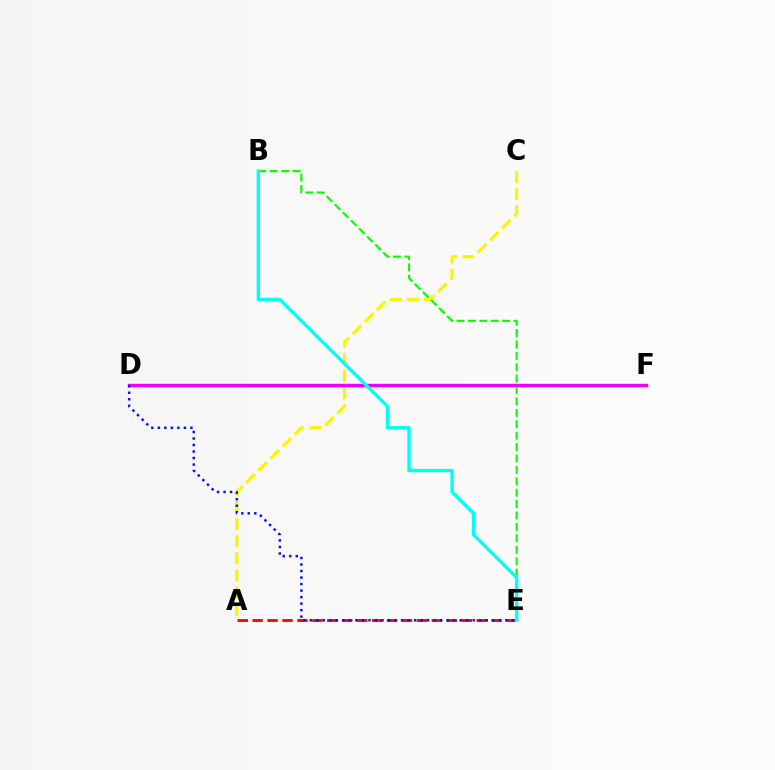{('A', 'C'): [{'color': '#fcf500', 'line_style': 'dashed', 'thickness': 2.33}], ('B', 'E'): [{'color': '#08ff00', 'line_style': 'dashed', 'thickness': 1.55}, {'color': '#00fff6', 'line_style': 'solid', 'thickness': 2.45}], ('D', 'F'): [{'color': '#ee00ff', 'line_style': 'solid', 'thickness': 2.46}], ('A', 'E'): [{'color': '#ff0000', 'line_style': 'dashed', 'thickness': 2.03}], ('D', 'E'): [{'color': '#0010ff', 'line_style': 'dotted', 'thickness': 1.77}]}